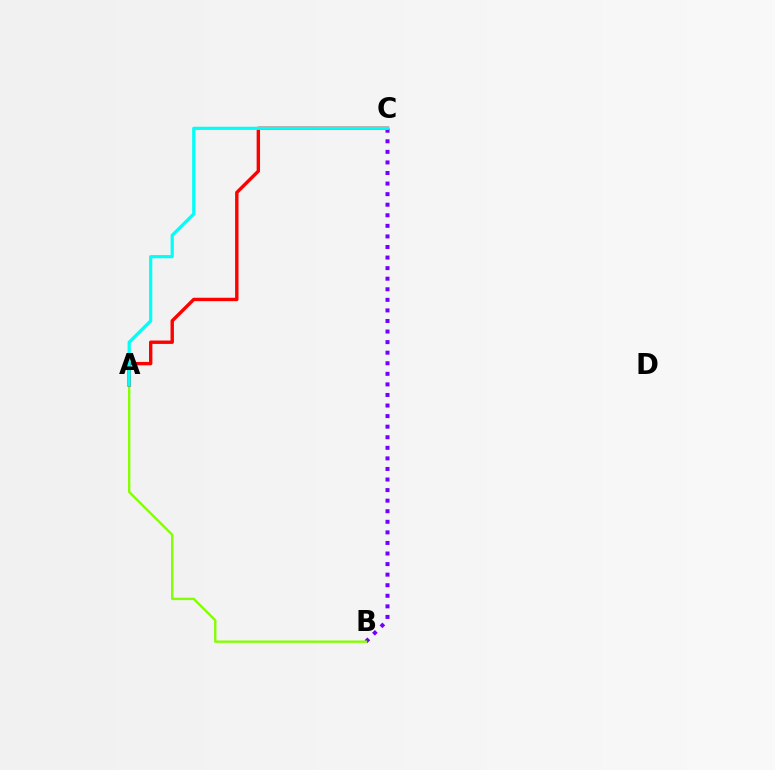{('B', 'C'): [{'color': '#7200ff', 'line_style': 'dotted', 'thickness': 2.87}], ('A', 'B'): [{'color': '#84ff00', 'line_style': 'solid', 'thickness': 1.71}], ('A', 'C'): [{'color': '#ff0000', 'line_style': 'solid', 'thickness': 2.44}, {'color': '#00fff6', 'line_style': 'solid', 'thickness': 2.3}]}